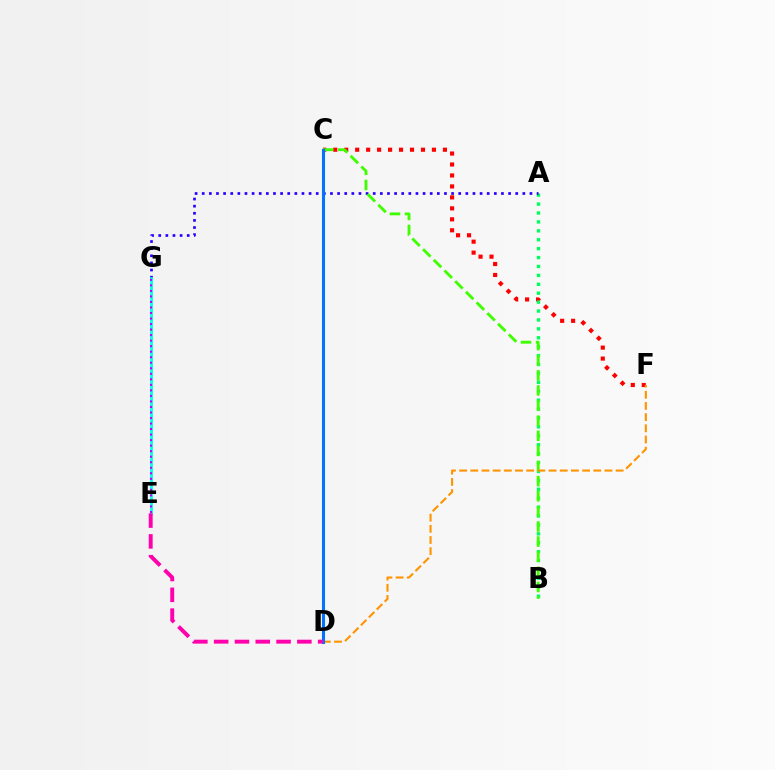{('C', 'F'): [{'color': '#ff0000', 'line_style': 'dotted', 'thickness': 2.98}], ('E', 'G'): [{'color': '#d1ff00', 'line_style': 'solid', 'thickness': 1.84}, {'color': '#00fff6', 'line_style': 'solid', 'thickness': 1.98}, {'color': '#b900ff', 'line_style': 'dotted', 'thickness': 1.5}], ('A', 'B'): [{'color': '#00ff5c', 'line_style': 'dotted', 'thickness': 2.42}], ('A', 'G'): [{'color': '#2500ff', 'line_style': 'dotted', 'thickness': 1.94}], ('B', 'C'): [{'color': '#3dff00', 'line_style': 'dashed', 'thickness': 2.05}], ('D', 'F'): [{'color': '#ff9400', 'line_style': 'dashed', 'thickness': 1.52}], ('C', 'D'): [{'color': '#0074ff', 'line_style': 'solid', 'thickness': 2.2}], ('D', 'E'): [{'color': '#ff00ac', 'line_style': 'dashed', 'thickness': 2.83}]}